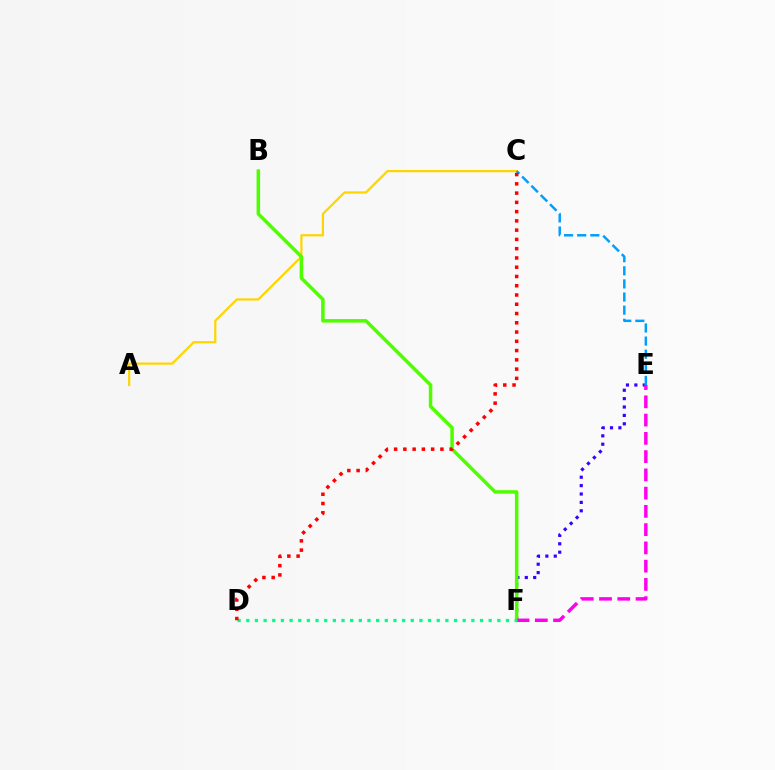{('A', 'C'): [{'color': '#ffd500', 'line_style': 'solid', 'thickness': 1.6}], ('E', 'F'): [{'color': '#3700ff', 'line_style': 'dotted', 'thickness': 2.28}, {'color': '#ff00ed', 'line_style': 'dashed', 'thickness': 2.48}], ('B', 'F'): [{'color': '#4fff00', 'line_style': 'solid', 'thickness': 2.53}], ('C', 'E'): [{'color': '#009eff', 'line_style': 'dashed', 'thickness': 1.78}], ('D', 'F'): [{'color': '#00ff86', 'line_style': 'dotted', 'thickness': 2.35}], ('C', 'D'): [{'color': '#ff0000', 'line_style': 'dotted', 'thickness': 2.52}]}